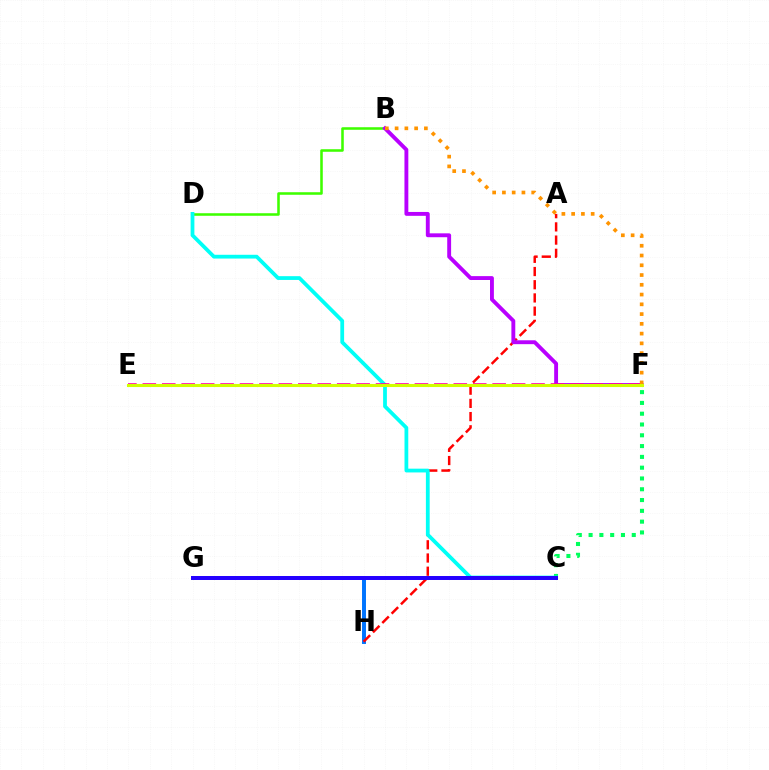{('C', 'F'): [{'color': '#00ff5c', 'line_style': 'dotted', 'thickness': 2.93}], ('B', 'D'): [{'color': '#3dff00', 'line_style': 'solid', 'thickness': 1.84}], ('G', 'H'): [{'color': '#0074ff', 'line_style': 'solid', 'thickness': 2.85}], ('A', 'H'): [{'color': '#ff0000', 'line_style': 'dashed', 'thickness': 1.79}], ('C', 'D'): [{'color': '#00fff6', 'line_style': 'solid', 'thickness': 2.72}], ('B', 'F'): [{'color': '#b900ff', 'line_style': 'solid', 'thickness': 2.79}, {'color': '#ff9400', 'line_style': 'dotted', 'thickness': 2.65}], ('E', 'F'): [{'color': '#ff00ac', 'line_style': 'dashed', 'thickness': 2.64}, {'color': '#d1ff00', 'line_style': 'solid', 'thickness': 2.21}], ('C', 'G'): [{'color': '#2500ff', 'line_style': 'solid', 'thickness': 2.86}]}